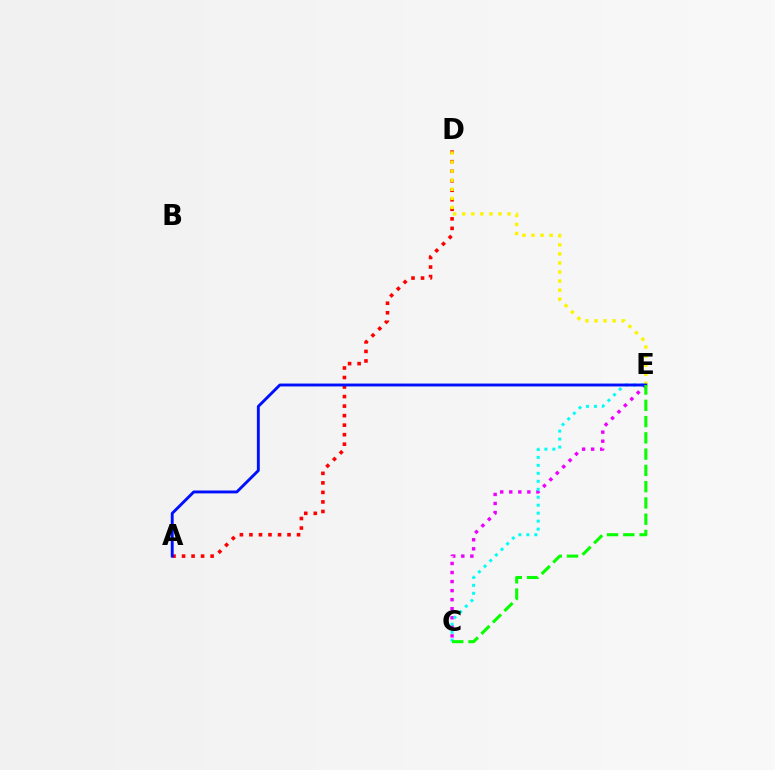{('C', 'E'): [{'color': '#ee00ff', 'line_style': 'dotted', 'thickness': 2.46}, {'color': '#00fff6', 'line_style': 'dotted', 'thickness': 2.17}, {'color': '#08ff00', 'line_style': 'dashed', 'thickness': 2.21}], ('A', 'D'): [{'color': '#ff0000', 'line_style': 'dotted', 'thickness': 2.59}], ('D', 'E'): [{'color': '#fcf500', 'line_style': 'dotted', 'thickness': 2.46}], ('A', 'E'): [{'color': '#0010ff', 'line_style': 'solid', 'thickness': 2.08}]}